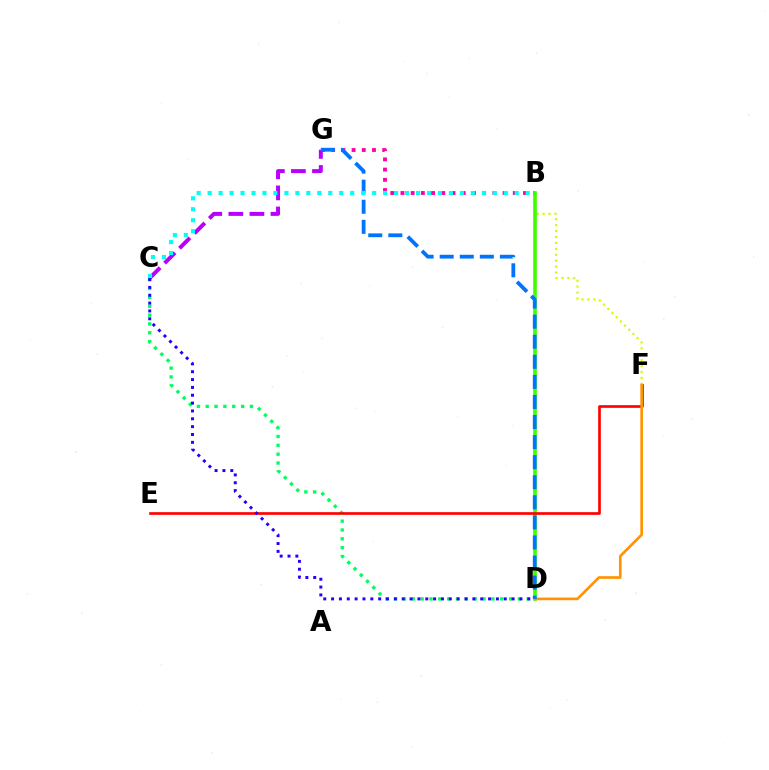{('B', 'F'): [{'color': '#d1ff00', 'line_style': 'dotted', 'thickness': 1.61}], ('C', 'D'): [{'color': '#00ff5c', 'line_style': 'dotted', 'thickness': 2.4}, {'color': '#2500ff', 'line_style': 'dotted', 'thickness': 2.13}], ('B', 'G'): [{'color': '#ff00ac', 'line_style': 'dotted', 'thickness': 2.77}], ('C', 'G'): [{'color': '#b900ff', 'line_style': 'dashed', 'thickness': 2.86}], ('B', 'D'): [{'color': '#3dff00', 'line_style': 'solid', 'thickness': 2.61}], ('E', 'F'): [{'color': '#ff0000', 'line_style': 'solid', 'thickness': 1.91}], ('D', 'F'): [{'color': '#ff9400', 'line_style': 'solid', 'thickness': 1.92}], ('D', 'G'): [{'color': '#0074ff', 'line_style': 'dashed', 'thickness': 2.73}], ('B', 'C'): [{'color': '#00fff6', 'line_style': 'dotted', 'thickness': 2.98}]}